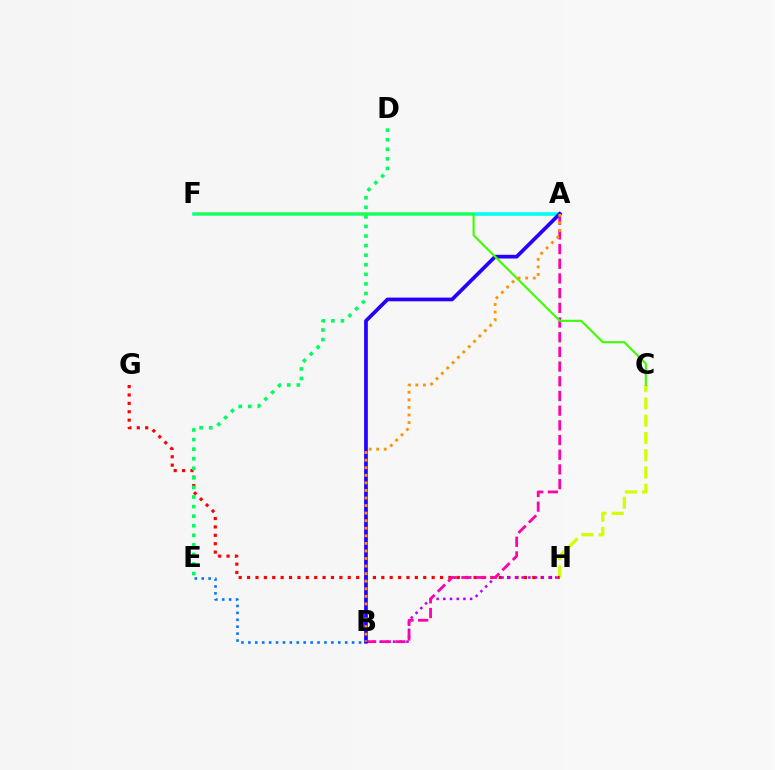{('C', 'H'): [{'color': '#d1ff00', 'line_style': 'dashed', 'thickness': 2.34}], ('G', 'H'): [{'color': '#ff0000', 'line_style': 'dotted', 'thickness': 2.28}], ('A', 'F'): [{'color': '#00fff6', 'line_style': 'solid', 'thickness': 2.6}], ('B', 'E'): [{'color': '#0074ff', 'line_style': 'dotted', 'thickness': 1.88}], ('B', 'H'): [{'color': '#b900ff', 'line_style': 'dotted', 'thickness': 1.82}], ('A', 'B'): [{'color': '#ff00ac', 'line_style': 'dashed', 'thickness': 2.0}, {'color': '#2500ff', 'line_style': 'solid', 'thickness': 2.67}, {'color': '#ff9400', 'line_style': 'dotted', 'thickness': 2.06}], ('C', 'F'): [{'color': '#3dff00', 'line_style': 'solid', 'thickness': 1.54}], ('D', 'E'): [{'color': '#00ff5c', 'line_style': 'dotted', 'thickness': 2.6}]}